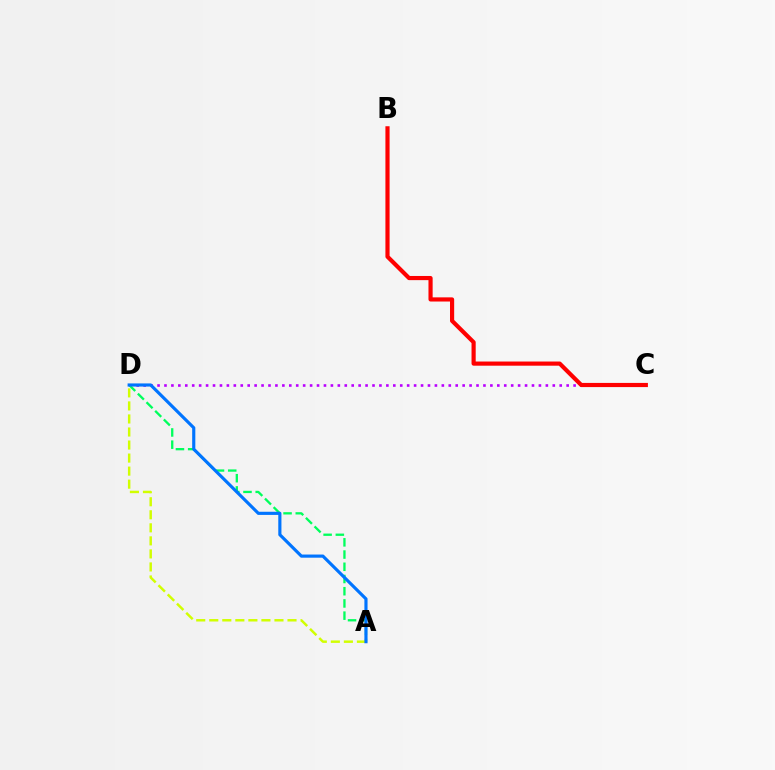{('C', 'D'): [{'color': '#b900ff', 'line_style': 'dotted', 'thickness': 1.88}], ('A', 'D'): [{'color': '#00ff5c', 'line_style': 'dashed', 'thickness': 1.66}, {'color': '#d1ff00', 'line_style': 'dashed', 'thickness': 1.77}, {'color': '#0074ff', 'line_style': 'solid', 'thickness': 2.27}], ('B', 'C'): [{'color': '#ff0000', 'line_style': 'solid', 'thickness': 3.0}]}